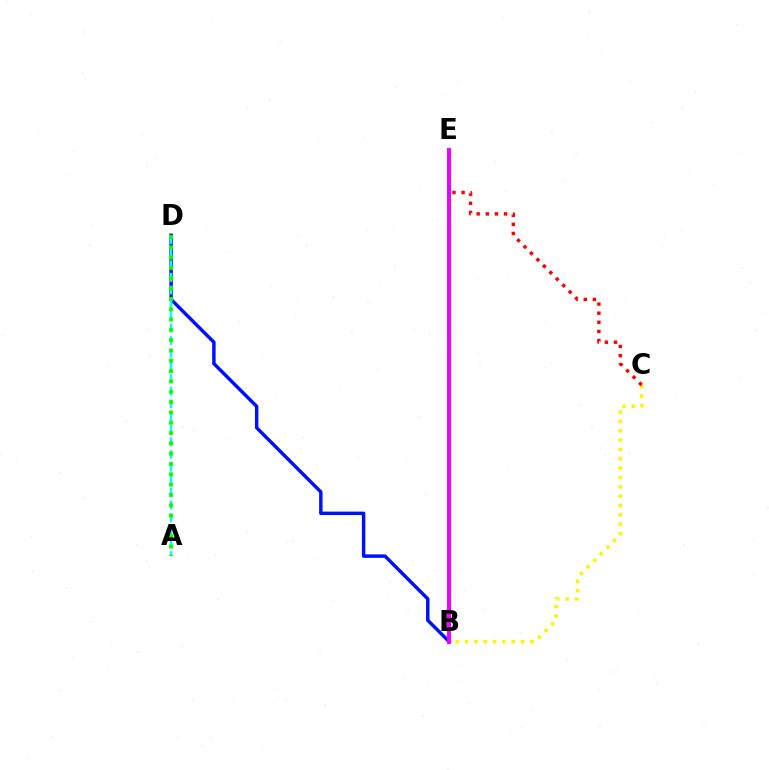{('B', 'C'): [{'color': '#fcf500', 'line_style': 'dotted', 'thickness': 2.54}], ('B', 'D'): [{'color': '#0010ff', 'line_style': 'solid', 'thickness': 2.48}], ('A', 'D'): [{'color': '#00fff6', 'line_style': 'dashed', 'thickness': 1.72}, {'color': '#08ff00', 'line_style': 'dotted', 'thickness': 2.8}], ('C', 'E'): [{'color': '#ff0000', 'line_style': 'dotted', 'thickness': 2.48}], ('B', 'E'): [{'color': '#ee00ff', 'line_style': 'solid', 'thickness': 2.84}]}